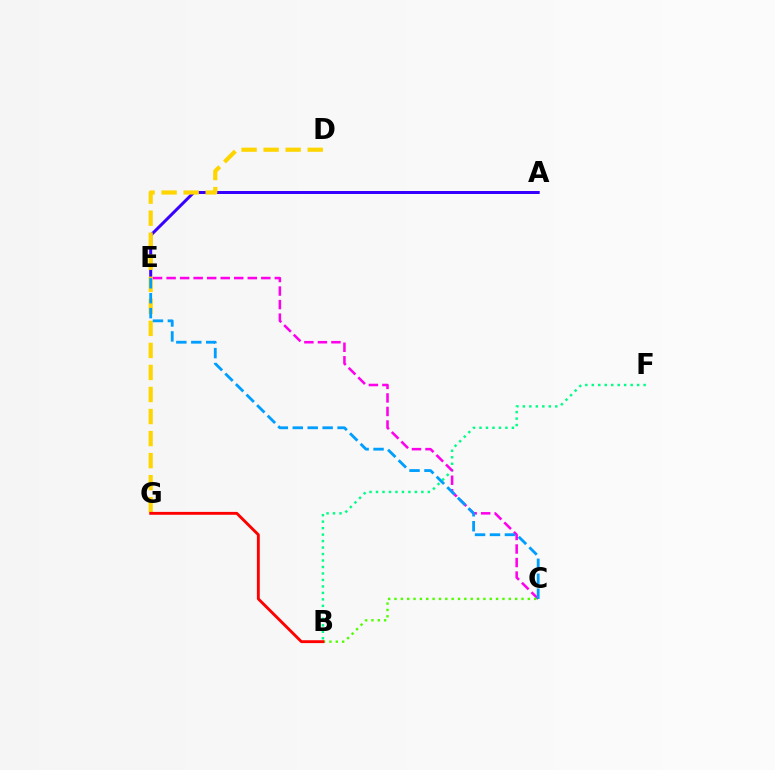{('A', 'E'): [{'color': '#3700ff', 'line_style': 'solid', 'thickness': 2.16}], ('B', 'F'): [{'color': '#00ff86', 'line_style': 'dotted', 'thickness': 1.76}], ('D', 'G'): [{'color': '#ffd500', 'line_style': 'dashed', 'thickness': 2.99}], ('C', 'E'): [{'color': '#ff00ed', 'line_style': 'dashed', 'thickness': 1.84}, {'color': '#009eff', 'line_style': 'dashed', 'thickness': 2.03}], ('B', 'C'): [{'color': '#4fff00', 'line_style': 'dotted', 'thickness': 1.73}], ('B', 'G'): [{'color': '#ff0000', 'line_style': 'solid', 'thickness': 2.07}]}